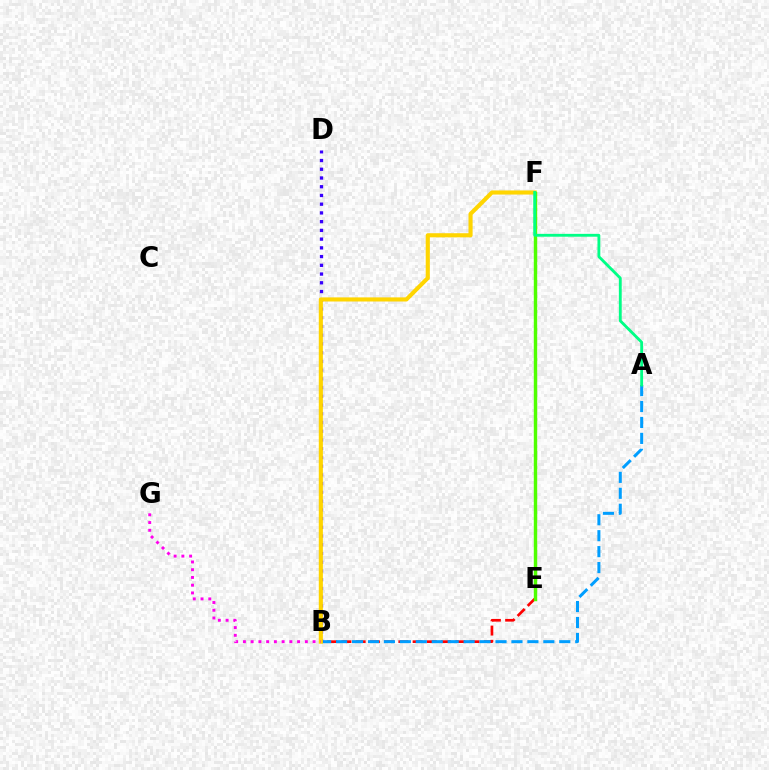{('B', 'E'): [{'color': '#ff0000', 'line_style': 'dashed', 'thickness': 1.93}], ('A', 'B'): [{'color': '#009eff', 'line_style': 'dashed', 'thickness': 2.17}], ('B', 'D'): [{'color': '#3700ff', 'line_style': 'dotted', 'thickness': 2.37}], ('B', 'F'): [{'color': '#ffd500', 'line_style': 'solid', 'thickness': 2.96}], ('B', 'G'): [{'color': '#ff00ed', 'line_style': 'dotted', 'thickness': 2.1}], ('E', 'F'): [{'color': '#4fff00', 'line_style': 'solid', 'thickness': 2.46}], ('A', 'F'): [{'color': '#00ff86', 'line_style': 'solid', 'thickness': 2.05}]}